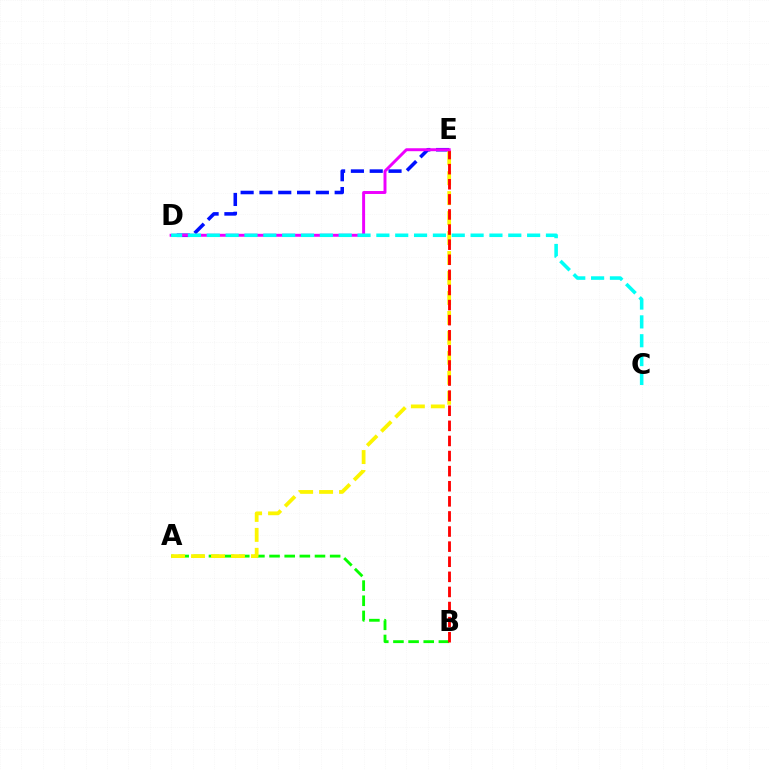{('A', 'B'): [{'color': '#08ff00', 'line_style': 'dashed', 'thickness': 2.06}], ('D', 'E'): [{'color': '#0010ff', 'line_style': 'dashed', 'thickness': 2.56}, {'color': '#ee00ff', 'line_style': 'solid', 'thickness': 2.13}], ('A', 'E'): [{'color': '#fcf500', 'line_style': 'dashed', 'thickness': 2.71}], ('B', 'E'): [{'color': '#ff0000', 'line_style': 'dashed', 'thickness': 2.05}], ('C', 'D'): [{'color': '#00fff6', 'line_style': 'dashed', 'thickness': 2.56}]}